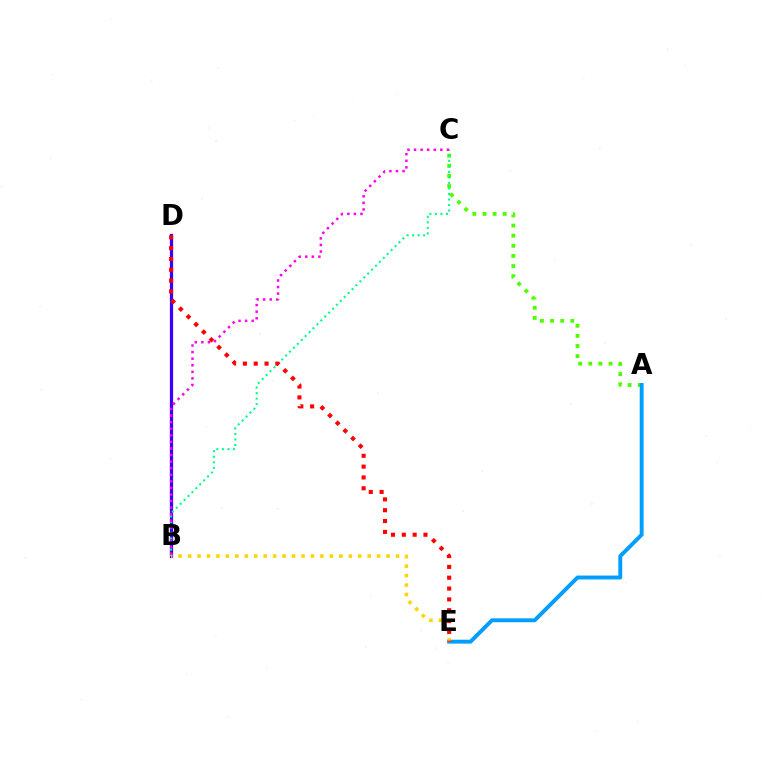{('B', 'D'): [{'color': '#3700ff', 'line_style': 'solid', 'thickness': 2.33}], ('A', 'C'): [{'color': '#4fff00', 'line_style': 'dotted', 'thickness': 2.75}], ('A', 'E'): [{'color': '#009eff', 'line_style': 'solid', 'thickness': 2.81}], ('B', 'C'): [{'color': '#00ff86', 'line_style': 'dotted', 'thickness': 1.5}, {'color': '#ff00ed', 'line_style': 'dotted', 'thickness': 1.79}], ('B', 'E'): [{'color': '#ffd500', 'line_style': 'dotted', 'thickness': 2.57}], ('D', 'E'): [{'color': '#ff0000', 'line_style': 'dotted', 'thickness': 2.94}]}